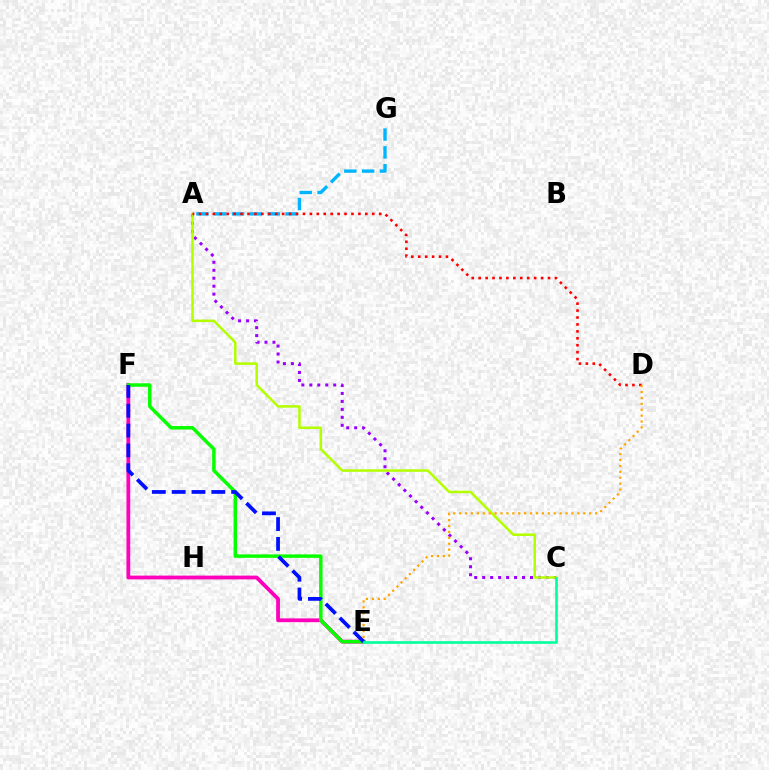{('E', 'F'): [{'color': '#ff00bd', 'line_style': 'solid', 'thickness': 2.73}, {'color': '#08ff00', 'line_style': 'solid', 'thickness': 2.5}, {'color': '#0010ff', 'line_style': 'dashed', 'thickness': 2.69}], ('A', 'C'): [{'color': '#9b00ff', 'line_style': 'dotted', 'thickness': 2.16}, {'color': '#b3ff00', 'line_style': 'solid', 'thickness': 1.81}], ('A', 'G'): [{'color': '#00b5ff', 'line_style': 'dashed', 'thickness': 2.42}], ('C', 'E'): [{'color': '#00ff9d', 'line_style': 'solid', 'thickness': 1.87}], ('A', 'D'): [{'color': '#ff0000', 'line_style': 'dotted', 'thickness': 1.88}], ('D', 'E'): [{'color': '#ffa500', 'line_style': 'dotted', 'thickness': 1.61}]}